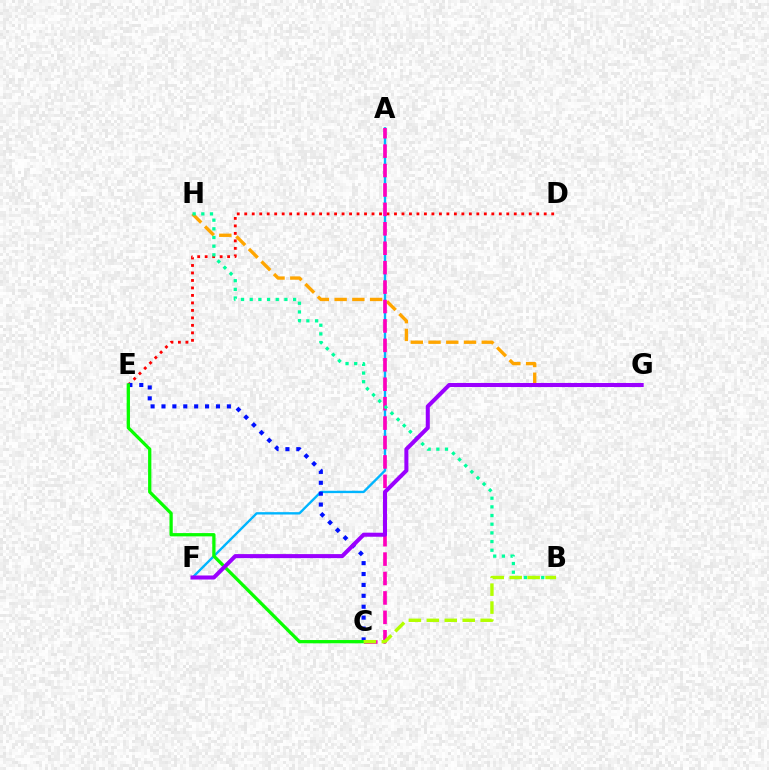{('G', 'H'): [{'color': '#ffa500', 'line_style': 'dashed', 'thickness': 2.41}], ('D', 'E'): [{'color': '#ff0000', 'line_style': 'dotted', 'thickness': 2.03}], ('A', 'F'): [{'color': '#00b5ff', 'line_style': 'solid', 'thickness': 1.7}], ('A', 'C'): [{'color': '#ff00bd', 'line_style': 'dashed', 'thickness': 2.64}], ('C', 'E'): [{'color': '#0010ff', 'line_style': 'dotted', 'thickness': 2.96}, {'color': '#08ff00', 'line_style': 'solid', 'thickness': 2.36}], ('B', 'H'): [{'color': '#00ff9d', 'line_style': 'dotted', 'thickness': 2.36}], ('B', 'C'): [{'color': '#b3ff00', 'line_style': 'dashed', 'thickness': 2.44}], ('F', 'G'): [{'color': '#9b00ff', 'line_style': 'solid', 'thickness': 2.91}]}